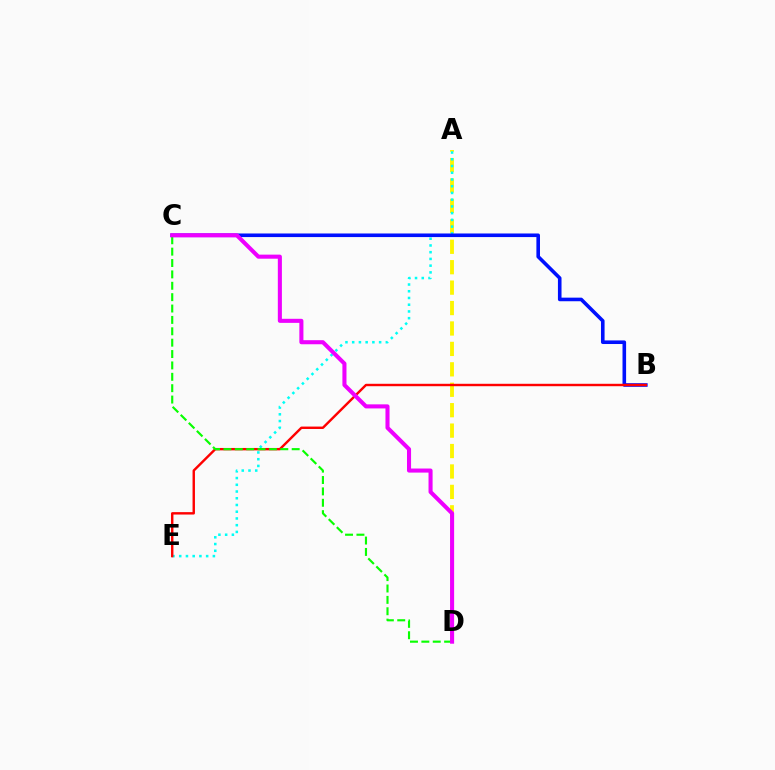{('A', 'D'): [{'color': '#fcf500', 'line_style': 'dashed', 'thickness': 2.77}], ('A', 'E'): [{'color': '#00fff6', 'line_style': 'dotted', 'thickness': 1.83}], ('B', 'C'): [{'color': '#0010ff', 'line_style': 'solid', 'thickness': 2.59}], ('B', 'E'): [{'color': '#ff0000', 'line_style': 'solid', 'thickness': 1.74}], ('C', 'D'): [{'color': '#08ff00', 'line_style': 'dashed', 'thickness': 1.55}, {'color': '#ee00ff', 'line_style': 'solid', 'thickness': 2.93}]}